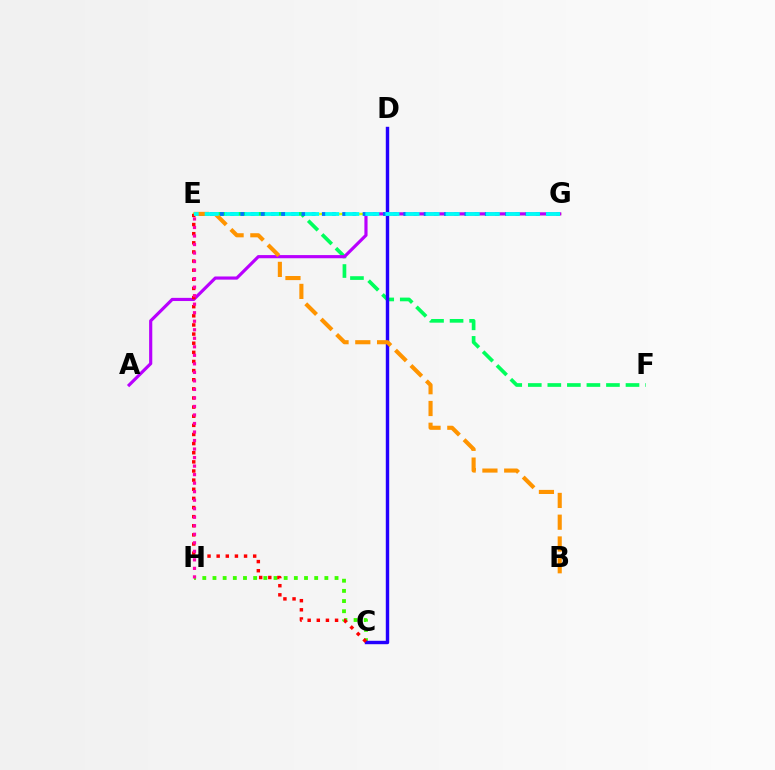{('E', 'G'): [{'color': '#d1ff00', 'line_style': 'solid', 'thickness': 1.76}, {'color': '#0074ff', 'line_style': 'dotted', 'thickness': 2.77}, {'color': '#00fff6', 'line_style': 'dashed', 'thickness': 2.73}], ('E', 'F'): [{'color': '#00ff5c', 'line_style': 'dashed', 'thickness': 2.65}], ('C', 'H'): [{'color': '#3dff00', 'line_style': 'dotted', 'thickness': 2.76}], ('C', 'D'): [{'color': '#2500ff', 'line_style': 'solid', 'thickness': 2.46}], ('A', 'G'): [{'color': '#b900ff', 'line_style': 'solid', 'thickness': 2.28}], ('C', 'E'): [{'color': '#ff0000', 'line_style': 'dotted', 'thickness': 2.48}], ('E', 'H'): [{'color': '#ff00ac', 'line_style': 'dotted', 'thickness': 2.32}], ('B', 'E'): [{'color': '#ff9400', 'line_style': 'dashed', 'thickness': 2.96}]}